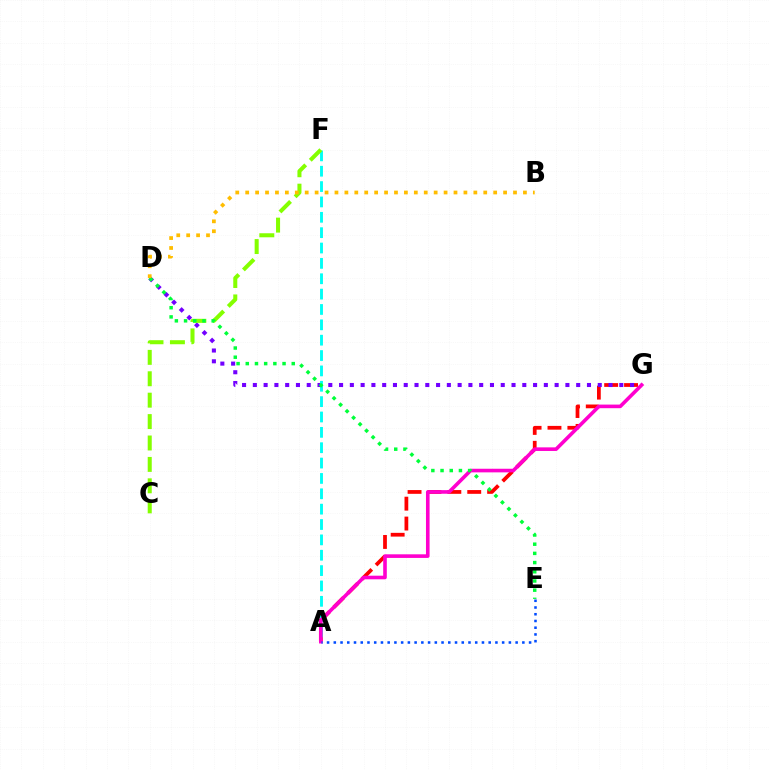{('A', 'G'): [{'color': '#ff0000', 'line_style': 'dashed', 'thickness': 2.7}, {'color': '#ff00cf', 'line_style': 'solid', 'thickness': 2.6}], ('D', 'G'): [{'color': '#7200ff', 'line_style': 'dotted', 'thickness': 2.93}], ('A', 'F'): [{'color': '#00fff6', 'line_style': 'dashed', 'thickness': 2.09}], ('C', 'F'): [{'color': '#84ff00', 'line_style': 'dashed', 'thickness': 2.91}], ('D', 'E'): [{'color': '#00ff39', 'line_style': 'dotted', 'thickness': 2.5}], ('B', 'D'): [{'color': '#ffbd00', 'line_style': 'dotted', 'thickness': 2.69}], ('A', 'E'): [{'color': '#004bff', 'line_style': 'dotted', 'thickness': 1.83}]}